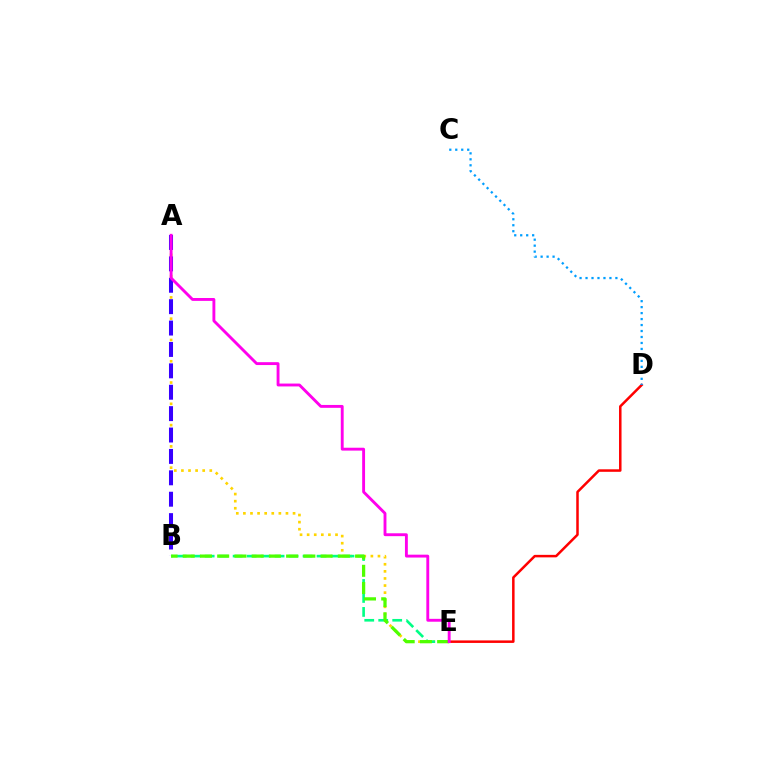{('A', 'E'): [{'color': '#ffd500', 'line_style': 'dotted', 'thickness': 1.93}, {'color': '#ff00ed', 'line_style': 'solid', 'thickness': 2.07}], ('B', 'E'): [{'color': '#00ff86', 'line_style': 'dashed', 'thickness': 1.9}, {'color': '#4fff00', 'line_style': 'dashed', 'thickness': 2.34}], ('A', 'B'): [{'color': '#3700ff', 'line_style': 'dashed', 'thickness': 2.91}], ('D', 'E'): [{'color': '#ff0000', 'line_style': 'solid', 'thickness': 1.8}], ('C', 'D'): [{'color': '#009eff', 'line_style': 'dotted', 'thickness': 1.62}]}